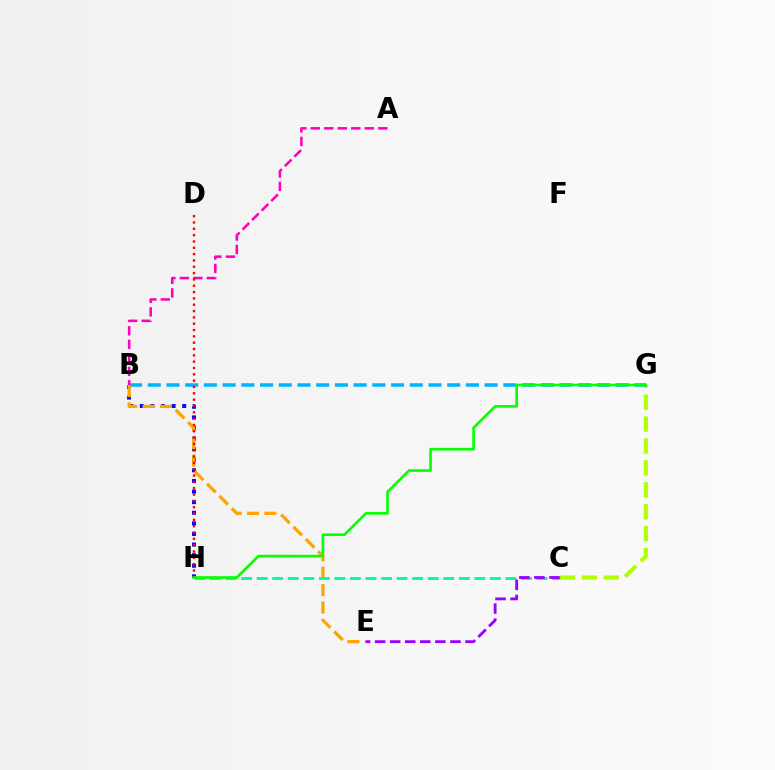{('B', 'H'): [{'color': '#0010ff', 'line_style': 'dotted', 'thickness': 2.88}], ('C', 'G'): [{'color': '#b3ff00', 'line_style': 'dashed', 'thickness': 2.98}], ('B', 'G'): [{'color': '#00b5ff', 'line_style': 'dashed', 'thickness': 2.54}], ('B', 'E'): [{'color': '#ffa500', 'line_style': 'dashed', 'thickness': 2.36}], ('A', 'B'): [{'color': '#ff00bd', 'line_style': 'dashed', 'thickness': 1.83}], ('C', 'H'): [{'color': '#00ff9d', 'line_style': 'dashed', 'thickness': 2.11}], ('D', 'H'): [{'color': '#ff0000', 'line_style': 'dotted', 'thickness': 1.72}], ('G', 'H'): [{'color': '#08ff00', 'line_style': 'solid', 'thickness': 1.91}], ('C', 'E'): [{'color': '#9b00ff', 'line_style': 'dashed', 'thickness': 2.05}]}